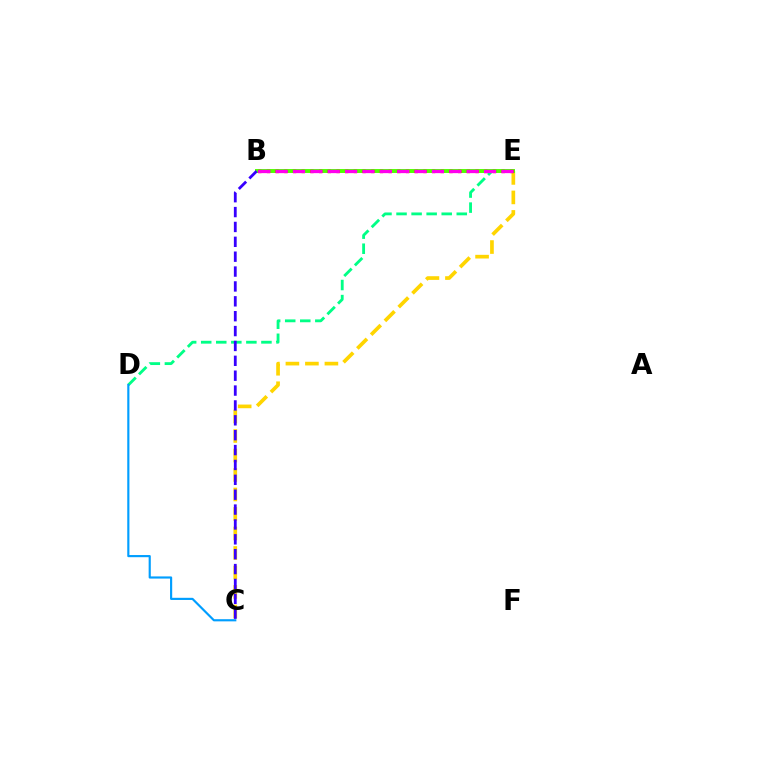{('D', 'E'): [{'color': '#00ff86', 'line_style': 'dashed', 'thickness': 2.05}], ('C', 'E'): [{'color': '#ffd500', 'line_style': 'dashed', 'thickness': 2.65}], ('B', 'E'): [{'color': '#4fff00', 'line_style': 'solid', 'thickness': 2.83}, {'color': '#ff0000', 'line_style': 'dotted', 'thickness': 2.36}, {'color': '#ff00ed', 'line_style': 'dashed', 'thickness': 2.36}], ('C', 'D'): [{'color': '#009eff', 'line_style': 'solid', 'thickness': 1.55}], ('B', 'C'): [{'color': '#3700ff', 'line_style': 'dashed', 'thickness': 2.02}]}